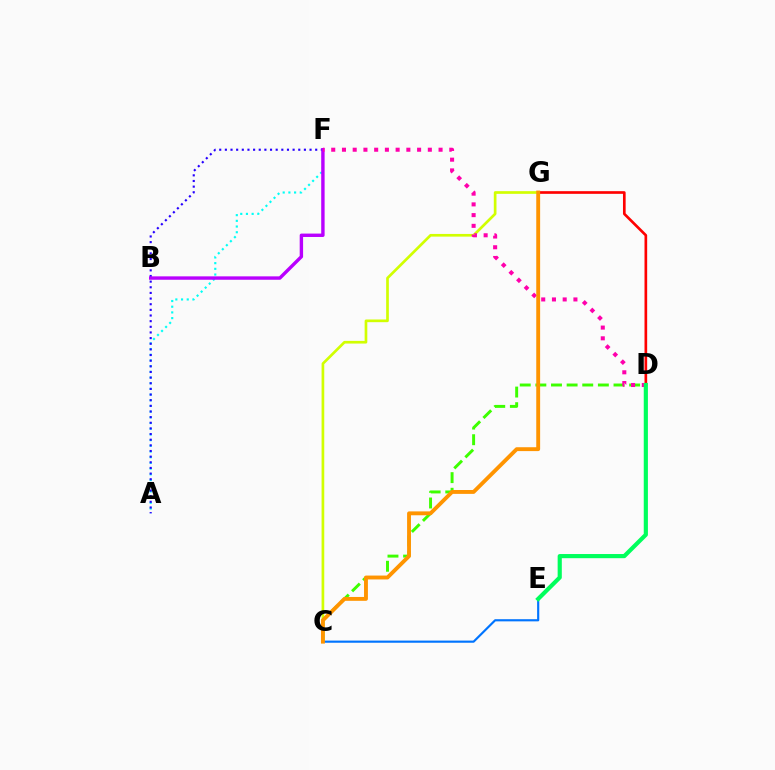{('D', 'G'): [{'color': '#ff0000', 'line_style': 'solid', 'thickness': 1.92}], ('C', 'G'): [{'color': '#d1ff00', 'line_style': 'solid', 'thickness': 1.93}, {'color': '#ff9400', 'line_style': 'solid', 'thickness': 2.79}], ('C', 'D'): [{'color': '#3dff00', 'line_style': 'dashed', 'thickness': 2.12}], ('A', 'F'): [{'color': '#00fff6', 'line_style': 'dotted', 'thickness': 1.55}, {'color': '#2500ff', 'line_style': 'dotted', 'thickness': 1.53}], ('C', 'E'): [{'color': '#0074ff', 'line_style': 'solid', 'thickness': 1.55}], ('B', 'F'): [{'color': '#b900ff', 'line_style': 'solid', 'thickness': 2.45}], ('D', 'F'): [{'color': '#ff00ac', 'line_style': 'dotted', 'thickness': 2.92}], ('D', 'E'): [{'color': '#00ff5c', 'line_style': 'solid', 'thickness': 2.99}]}